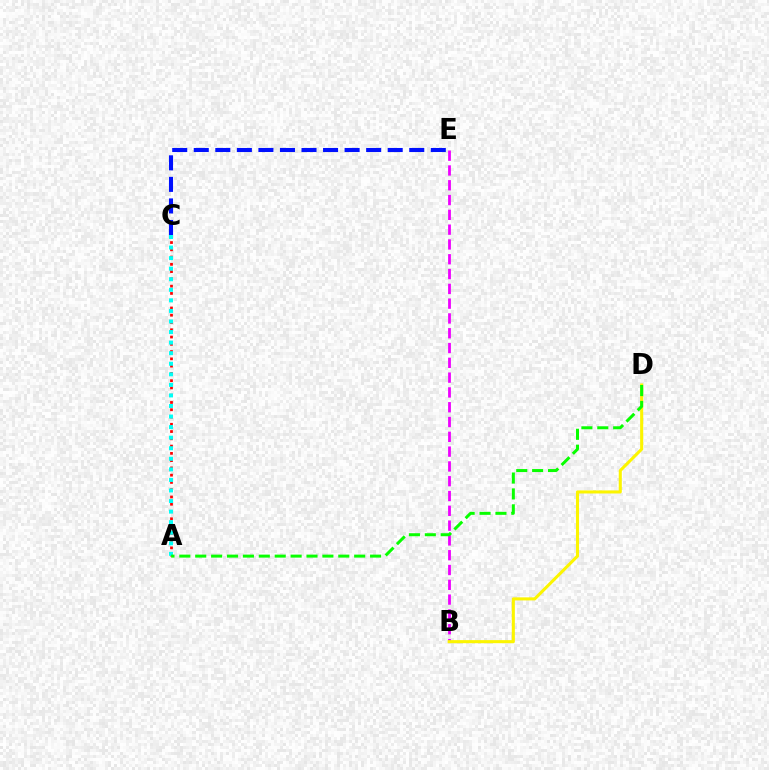{('A', 'C'): [{'color': '#ff0000', 'line_style': 'dotted', 'thickness': 1.98}, {'color': '#00fff6', 'line_style': 'dotted', 'thickness': 2.87}], ('C', 'E'): [{'color': '#0010ff', 'line_style': 'dashed', 'thickness': 2.93}], ('B', 'E'): [{'color': '#ee00ff', 'line_style': 'dashed', 'thickness': 2.01}], ('B', 'D'): [{'color': '#fcf500', 'line_style': 'solid', 'thickness': 2.21}], ('A', 'D'): [{'color': '#08ff00', 'line_style': 'dashed', 'thickness': 2.16}]}